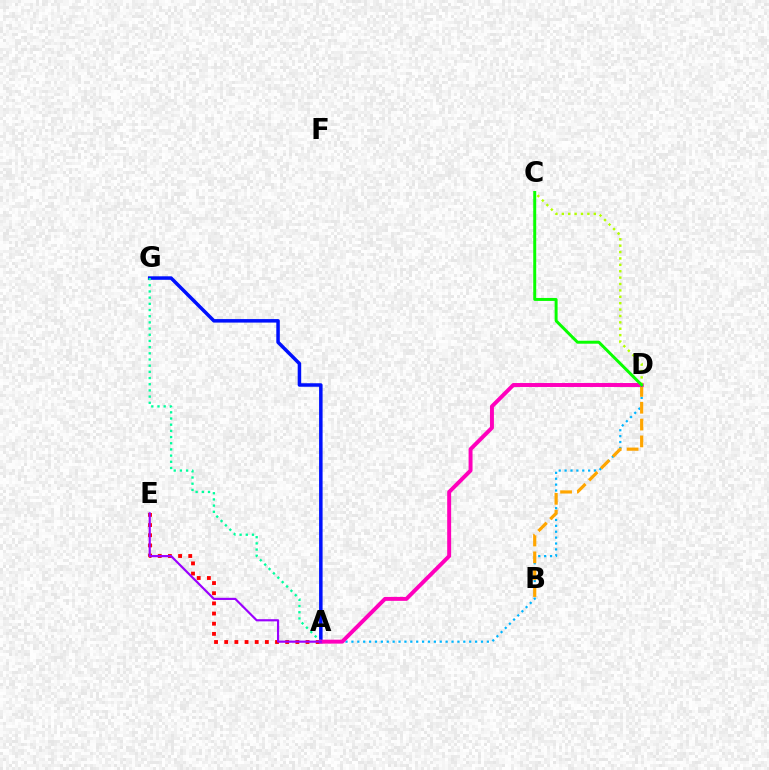{('A', 'E'): [{'color': '#ff0000', 'line_style': 'dotted', 'thickness': 2.76}, {'color': '#9b00ff', 'line_style': 'solid', 'thickness': 1.56}], ('A', 'G'): [{'color': '#0010ff', 'line_style': 'solid', 'thickness': 2.52}, {'color': '#00ff9d', 'line_style': 'dotted', 'thickness': 1.68}], ('A', 'D'): [{'color': '#00b5ff', 'line_style': 'dotted', 'thickness': 1.6}, {'color': '#ff00bd', 'line_style': 'solid', 'thickness': 2.84}], ('B', 'D'): [{'color': '#ffa500', 'line_style': 'dashed', 'thickness': 2.29}], ('C', 'D'): [{'color': '#b3ff00', 'line_style': 'dotted', 'thickness': 1.74}, {'color': '#08ff00', 'line_style': 'solid', 'thickness': 2.14}]}